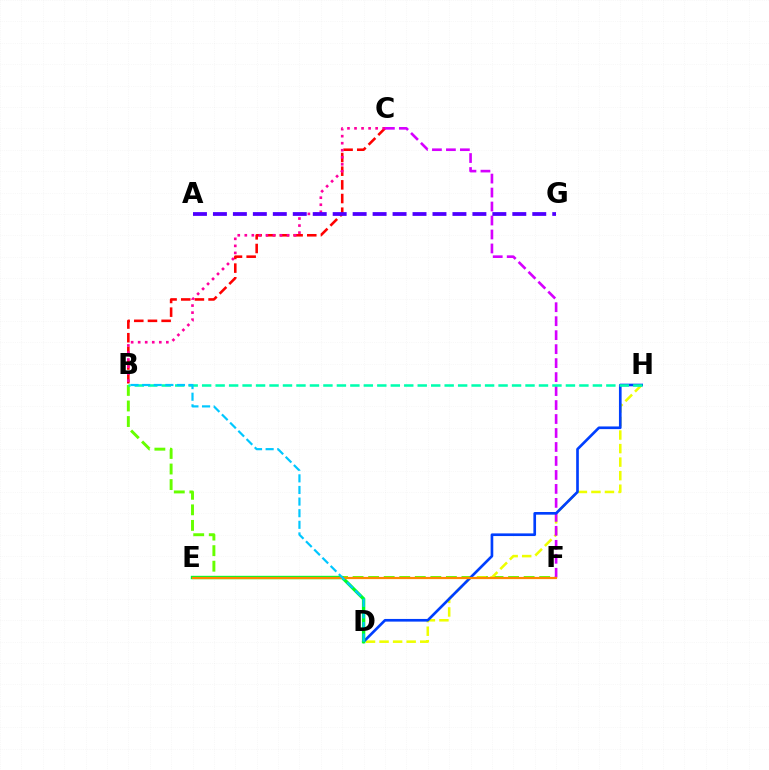{('B', 'C'): [{'color': '#ff0000', 'line_style': 'dashed', 'thickness': 1.86}, {'color': '#ff00a0', 'line_style': 'dotted', 'thickness': 1.91}], ('B', 'F'): [{'color': '#66ff00', 'line_style': 'dashed', 'thickness': 2.11}], ('D', 'H'): [{'color': '#eeff00', 'line_style': 'dashed', 'thickness': 1.84}, {'color': '#003fff', 'line_style': 'solid', 'thickness': 1.92}], ('C', 'F'): [{'color': '#d600ff', 'line_style': 'dashed', 'thickness': 1.9}], ('A', 'G'): [{'color': '#4f00ff', 'line_style': 'dashed', 'thickness': 2.71}], ('D', 'E'): [{'color': '#00ff27', 'line_style': 'solid', 'thickness': 2.43}], ('B', 'H'): [{'color': '#00ffaf', 'line_style': 'dashed', 'thickness': 1.83}], ('E', 'F'): [{'color': '#ff8800', 'line_style': 'solid', 'thickness': 1.6}], ('B', 'D'): [{'color': '#00c7ff', 'line_style': 'dashed', 'thickness': 1.58}]}